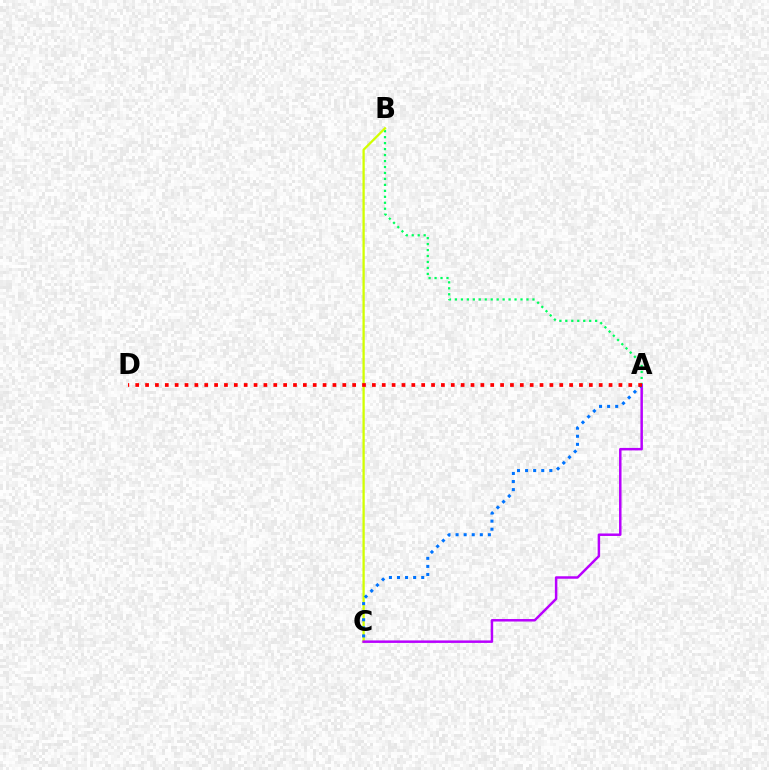{('A', 'B'): [{'color': '#00ff5c', 'line_style': 'dotted', 'thickness': 1.62}], ('B', 'C'): [{'color': '#d1ff00', 'line_style': 'solid', 'thickness': 1.65}], ('A', 'C'): [{'color': '#b900ff', 'line_style': 'solid', 'thickness': 1.79}, {'color': '#0074ff', 'line_style': 'dotted', 'thickness': 2.19}], ('A', 'D'): [{'color': '#ff0000', 'line_style': 'dotted', 'thickness': 2.68}]}